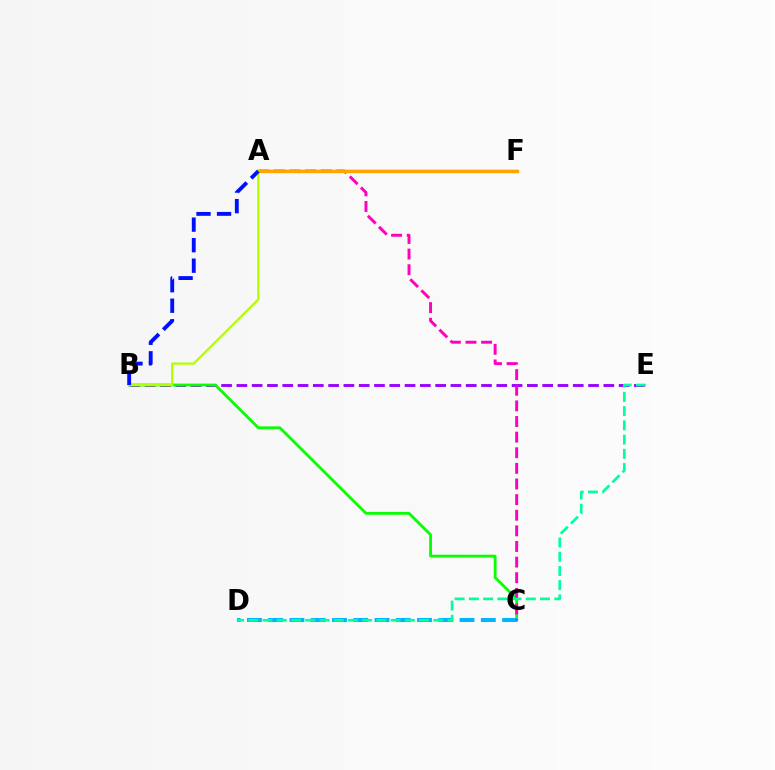{('A', 'F'): [{'color': '#ff0000', 'line_style': 'solid', 'thickness': 1.58}, {'color': '#ffa500', 'line_style': 'solid', 'thickness': 2.4}], ('B', 'E'): [{'color': '#9b00ff', 'line_style': 'dashed', 'thickness': 2.08}], ('B', 'C'): [{'color': '#08ff00', 'line_style': 'solid', 'thickness': 2.02}], ('C', 'D'): [{'color': '#00b5ff', 'line_style': 'dashed', 'thickness': 2.89}], ('A', 'C'): [{'color': '#ff00bd', 'line_style': 'dashed', 'thickness': 2.12}], ('D', 'E'): [{'color': '#00ff9d', 'line_style': 'dashed', 'thickness': 1.93}], ('A', 'B'): [{'color': '#b3ff00', 'line_style': 'solid', 'thickness': 1.65}, {'color': '#0010ff', 'line_style': 'dashed', 'thickness': 2.79}]}